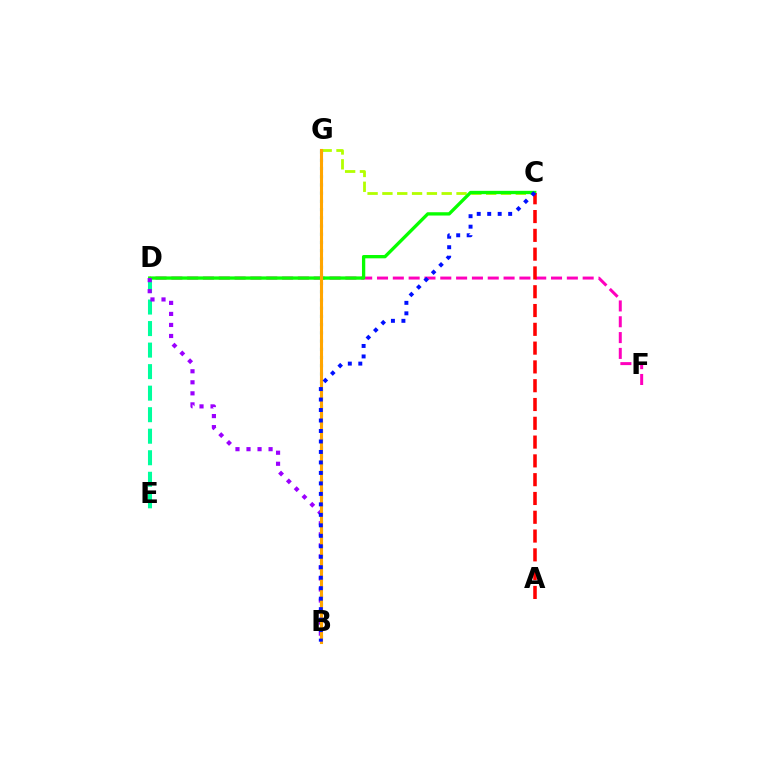{('D', 'F'): [{'color': '#ff00bd', 'line_style': 'dashed', 'thickness': 2.15}], ('C', 'G'): [{'color': '#b3ff00', 'line_style': 'dashed', 'thickness': 2.01}], ('D', 'E'): [{'color': '#00ff9d', 'line_style': 'dashed', 'thickness': 2.92}], ('C', 'D'): [{'color': '#08ff00', 'line_style': 'solid', 'thickness': 2.38}], ('B', 'G'): [{'color': '#00b5ff', 'line_style': 'dotted', 'thickness': 2.23}, {'color': '#ffa500', 'line_style': 'solid', 'thickness': 2.23}], ('B', 'D'): [{'color': '#9b00ff', 'line_style': 'dotted', 'thickness': 3.0}], ('A', 'C'): [{'color': '#ff0000', 'line_style': 'dashed', 'thickness': 2.55}], ('B', 'C'): [{'color': '#0010ff', 'line_style': 'dotted', 'thickness': 2.85}]}